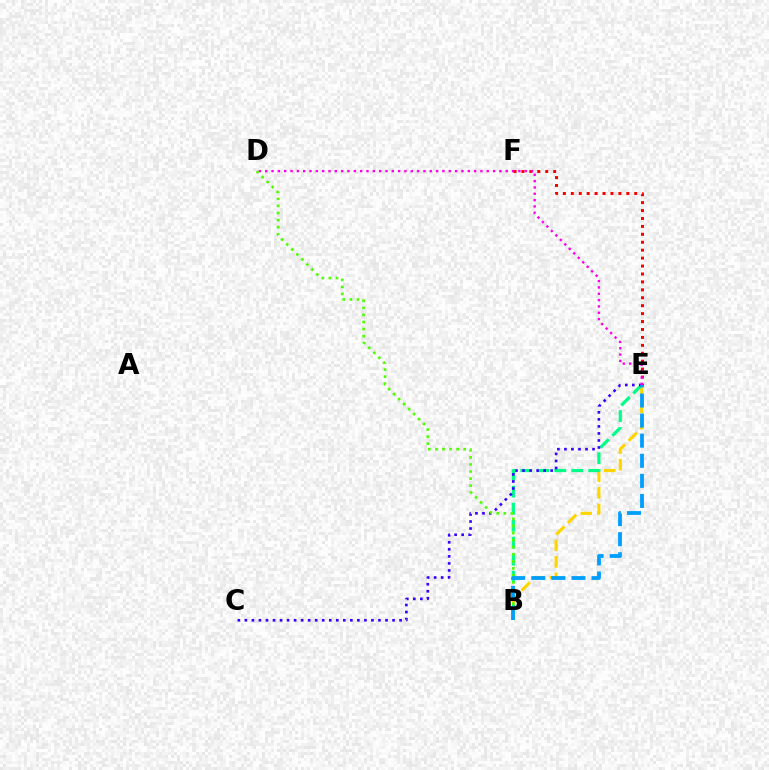{('B', 'E'): [{'color': '#ffd500', 'line_style': 'dashed', 'thickness': 2.25}, {'color': '#00ff86', 'line_style': 'dashed', 'thickness': 2.31}, {'color': '#009eff', 'line_style': 'dashed', 'thickness': 2.73}], ('C', 'E'): [{'color': '#3700ff', 'line_style': 'dotted', 'thickness': 1.91}], ('E', 'F'): [{'color': '#ff0000', 'line_style': 'dotted', 'thickness': 2.15}], ('D', 'E'): [{'color': '#ff00ed', 'line_style': 'dotted', 'thickness': 1.72}], ('B', 'D'): [{'color': '#4fff00', 'line_style': 'dotted', 'thickness': 1.92}]}